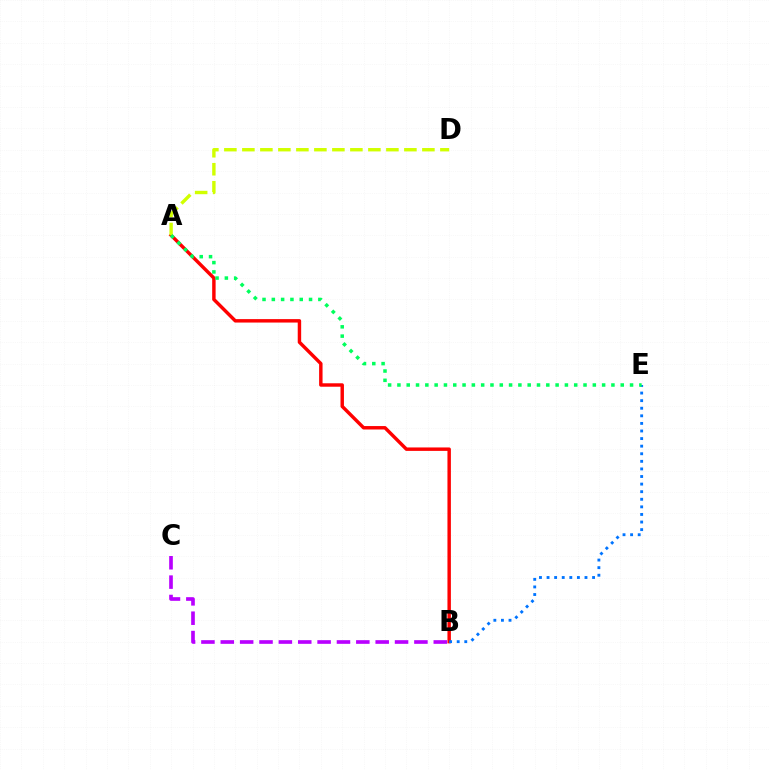{('A', 'B'): [{'color': '#ff0000', 'line_style': 'solid', 'thickness': 2.48}], ('B', 'C'): [{'color': '#b900ff', 'line_style': 'dashed', 'thickness': 2.63}], ('A', 'D'): [{'color': '#d1ff00', 'line_style': 'dashed', 'thickness': 2.45}], ('B', 'E'): [{'color': '#0074ff', 'line_style': 'dotted', 'thickness': 2.06}], ('A', 'E'): [{'color': '#00ff5c', 'line_style': 'dotted', 'thickness': 2.53}]}